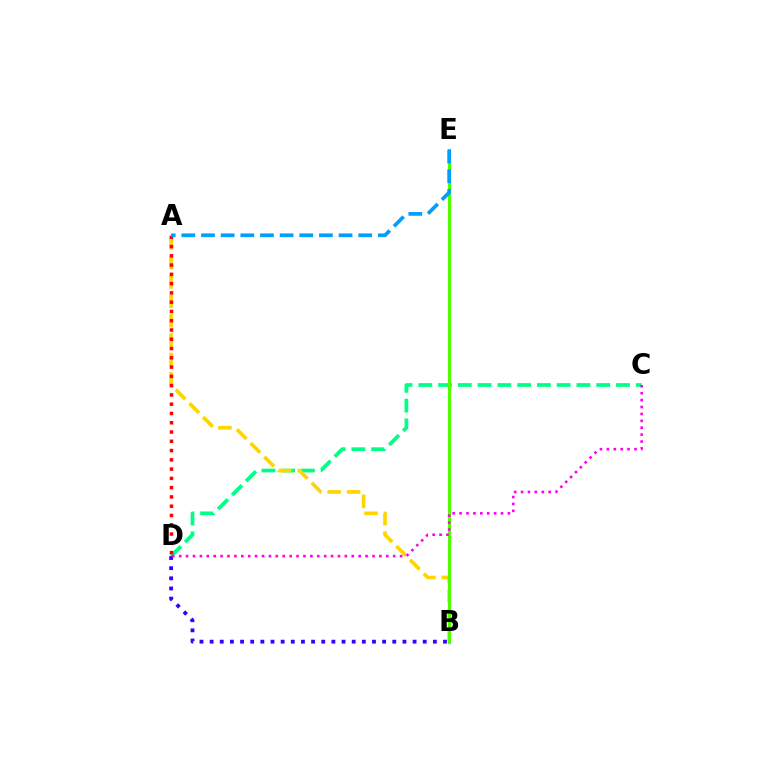{('C', 'D'): [{'color': '#00ff86', 'line_style': 'dashed', 'thickness': 2.68}, {'color': '#ff00ed', 'line_style': 'dotted', 'thickness': 1.88}], ('A', 'B'): [{'color': '#ffd500', 'line_style': 'dashed', 'thickness': 2.64}], ('B', 'E'): [{'color': '#4fff00', 'line_style': 'solid', 'thickness': 2.26}], ('A', 'D'): [{'color': '#ff0000', 'line_style': 'dotted', 'thickness': 2.52}], ('A', 'E'): [{'color': '#009eff', 'line_style': 'dashed', 'thickness': 2.67}], ('B', 'D'): [{'color': '#3700ff', 'line_style': 'dotted', 'thickness': 2.76}]}